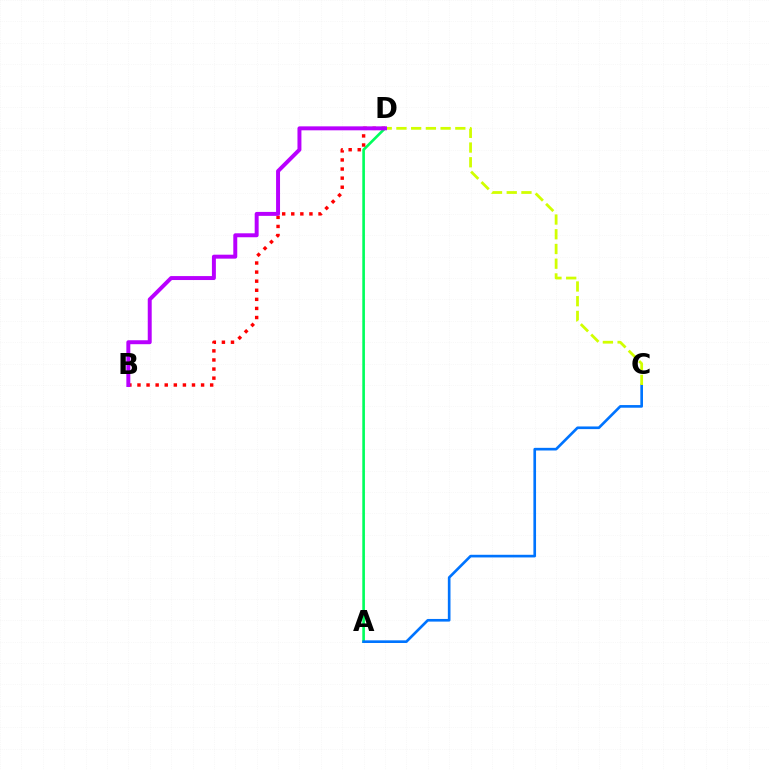{('A', 'D'): [{'color': '#00ff5c', 'line_style': 'solid', 'thickness': 1.9}], ('A', 'C'): [{'color': '#0074ff', 'line_style': 'solid', 'thickness': 1.91}], ('C', 'D'): [{'color': '#d1ff00', 'line_style': 'dashed', 'thickness': 2.0}], ('B', 'D'): [{'color': '#ff0000', 'line_style': 'dotted', 'thickness': 2.47}, {'color': '#b900ff', 'line_style': 'solid', 'thickness': 2.85}]}